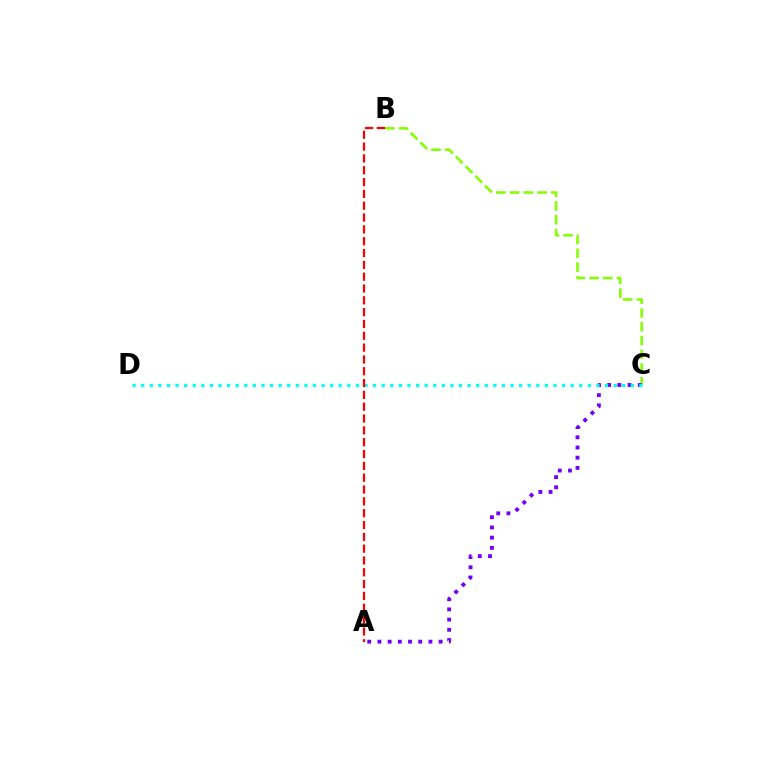{('B', 'C'): [{'color': '#84ff00', 'line_style': 'dashed', 'thickness': 1.87}], ('A', 'C'): [{'color': '#7200ff', 'line_style': 'dotted', 'thickness': 2.77}], ('C', 'D'): [{'color': '#00fff6', 'line_style': 'dotted', 'thickness': 2.33}], ('A', 'B'): [{'color': '#ff0000', 'line_style': 'dashed', 'thickness': 1.61}]}